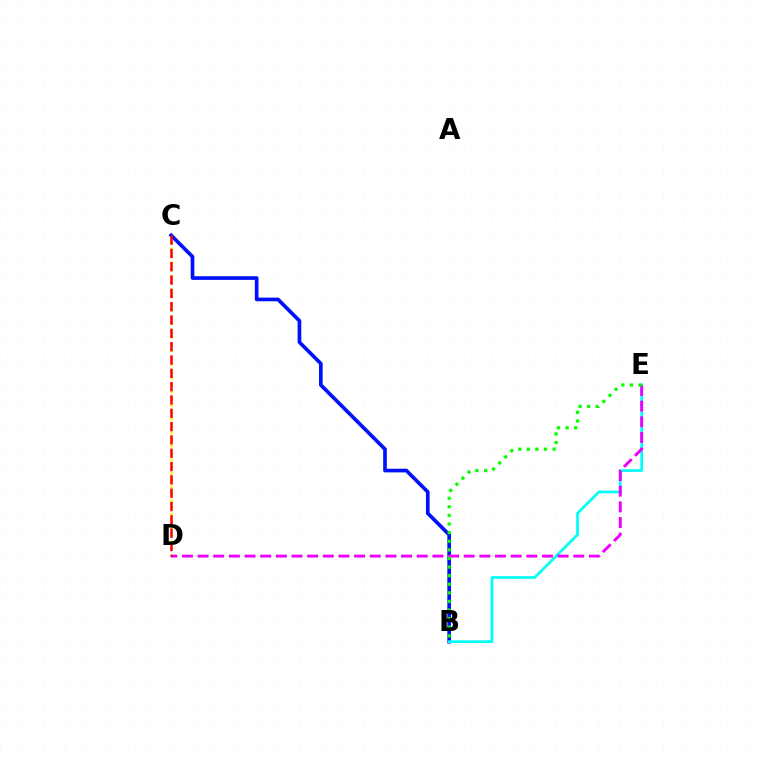{('C', 'D'): [{'color': '#fcf500', 'line_style': 'dotted', 'thickness': 1.85}, {'color': '#ff0000', 'line_style': 'dashed', 'thickness': 1.81}], ('B', 'C'): [{'color': '#0010ff', 'line_style': 'solid', 'thickness': 2.64}], ('B', 'E'): [{'color': '#00fff6', 'line_style': 'solid', 'thickness': 1.95}, {'color': '#08ff00', 'line_style': 'dotted', 'thickness': 2.34}], ('D', 'E'): [{'color': '#ee00ff', 'line_style': 'dashed', 'thickness': 2.13}]}